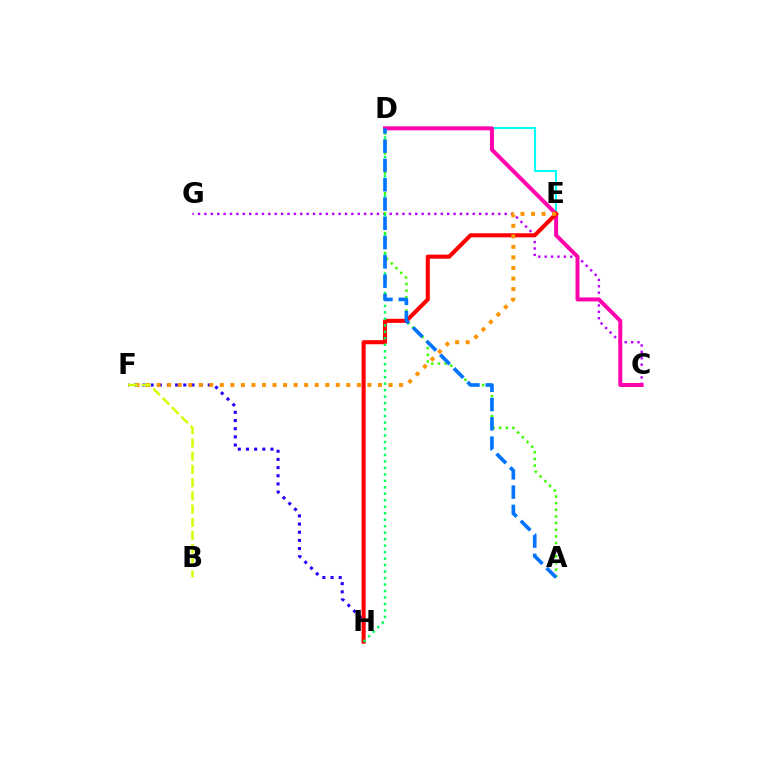{('D', 'E'): [{'color': '#00fff6', 'line_style': 'solid', 'thickness': 1.52}], ('C', 'G'): [{'color': '#b900ff', 'line_style': 'dotted', 'thickness': 1.74}], ('F', 'H'): [{'color': '#2500ff', 'line_style': 'dotted', 'thickness': 2.22}], ('A', 'D'): [{'color': '#3dff00', 'line_style': 'dotted', 'thickness': 1.8}, {'color': '#0074ff', 'line_style': 'dashed', 'thickness': 2.62}], ('C', 'D'): [{'color': '#ff00ac', 'line_style': 'solid', 'thickness': 2.84}], ('E', 'H'): [{'color': '#ff0000', 'line_style': 'solid', 'thickness': 2.93}], ('D', 'H'): [{'color': '#00ff5c', 'line_style': 'dotted', 'thickness': 1.76}], ('E', 'F'): [{'color': '#ff9400', 'line_style': 'dotted', 'thickness': 2.86}], ('B', 'F'): [{'color': '#d1ff00', 'line_style': 'dashed', 'thickness': 1.8}]}